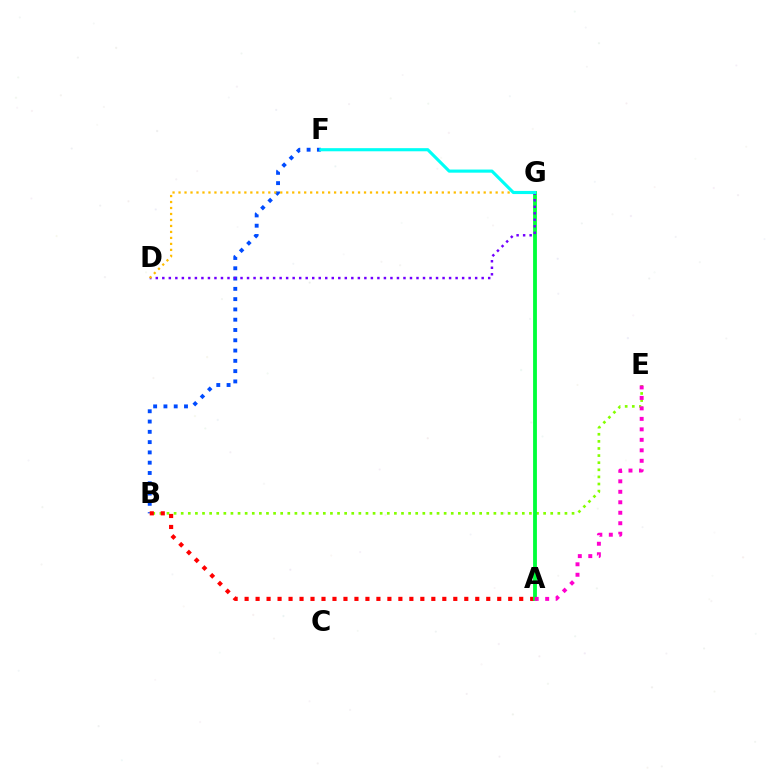{('B', 'E'): [{'color': '#84ff00', 'line_style': 'dotted', 'thickness': 1.93}], ('B', 'F'): [{'color': '#004bff', 'line_style': 'dotted', 'thickness': 2.79}], ('A', 'B'): [{'color': '#ff0000', 'line_style': 'dotted', 'thickness': 2.98}], ('A', 'G'): [{'color': '#00ff39', 'line_style': 'solid', 'thickness': 2.75}], ('D', 'G'): [{'color': '#7200ff', 'line_style': 'dotted', 'thickness': 1.77}, {'color': '#ffbd00', 'line_style': 'dotted', 'thickness': 1.63}], ('F', 'G'): [{'color': '#00fff6', 'line_style': 'solid', 'thickness': 2.25}], ('A', 'E'): [{'color': '#ff00cf', 'line_style': 'dotted', 'thickness': 2.85}]}